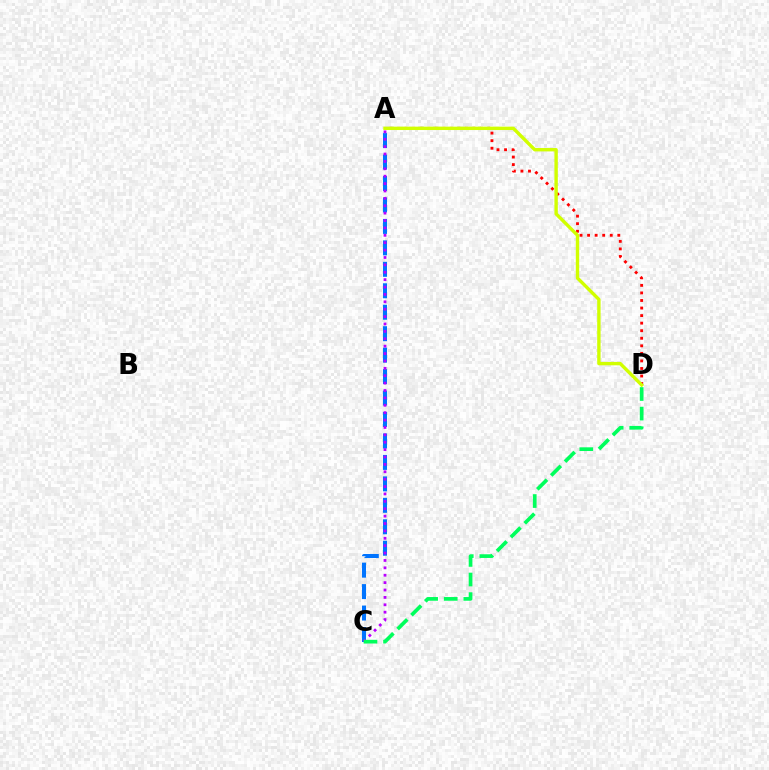{('A', 'D'): [{'color': '#ff0000', 'line_style': 'dotted', 'thickness': 2.05}, {'color': '#d1ff00', 'line_style': 'solid', 'thickness': 2.44}], ('A', 'C'): [{'color': '#0074ff', 'line_style': 'dashed', 'thickness': 2.91}, {'color': '#b900ff', 'line_style': 'dotted', 'thickness': 2.01}], ('C', 'D'): [{'color': '#00ff5c', 'line_style': 'dashed', 'thickness': 2.66}]}